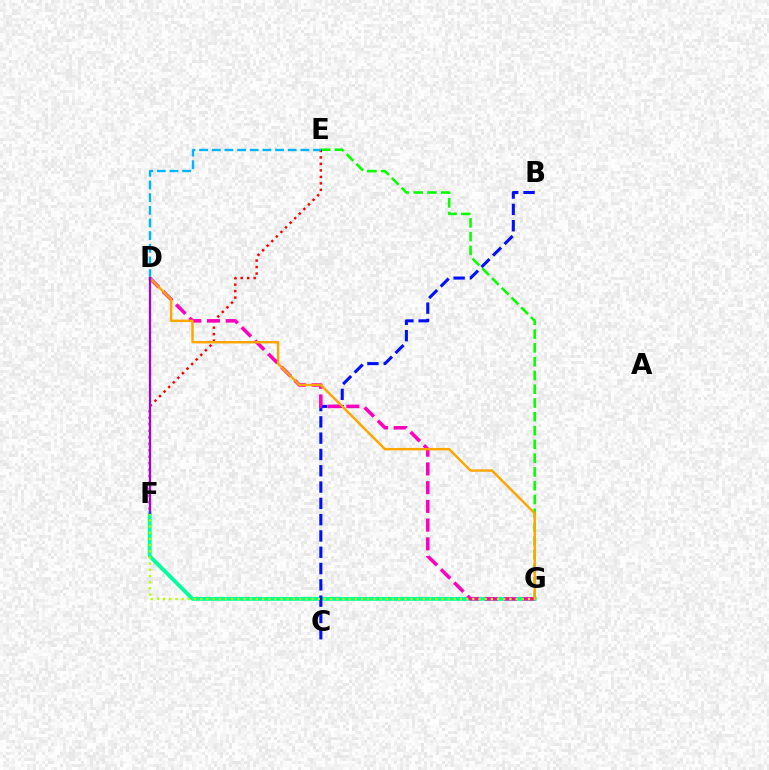{('F', 'G'): [{'color': '#00ff9d', 'line_style': 'solid', 'thickness': 2.77}, {'color': '#b3ff00', 'line_style': 'dotted', 'thickness': 1.68}], ('B', 'C'): [{'color': '#0010ff', 'line_style': 'dashed', 'thickness': 2.21}], ('E', 'G'): [{'color': '#08ff00', 'line_style': 'dashed', 'thickness': 1.87}], ('E', 'F'): [{'color': '#ff0000', 'line_style': 'dotted', 'thickness': 1.76}], ('D', 'E'): [{'color': '#00b5ff', 'line_style': 'dashed', 'thickness': 1.72}], ('D', 'G'): [{'color': '#ff00bd', 'line_style': 'dashed', 'thickness': 2.54}, {'color': '#ffa500', 'line_style': 'solid', 'thickness': 1.75}], ('D', 'F'): [{'color': '#9b00ff', 'line_style': 'solid', 'thickness': 1.61}]}